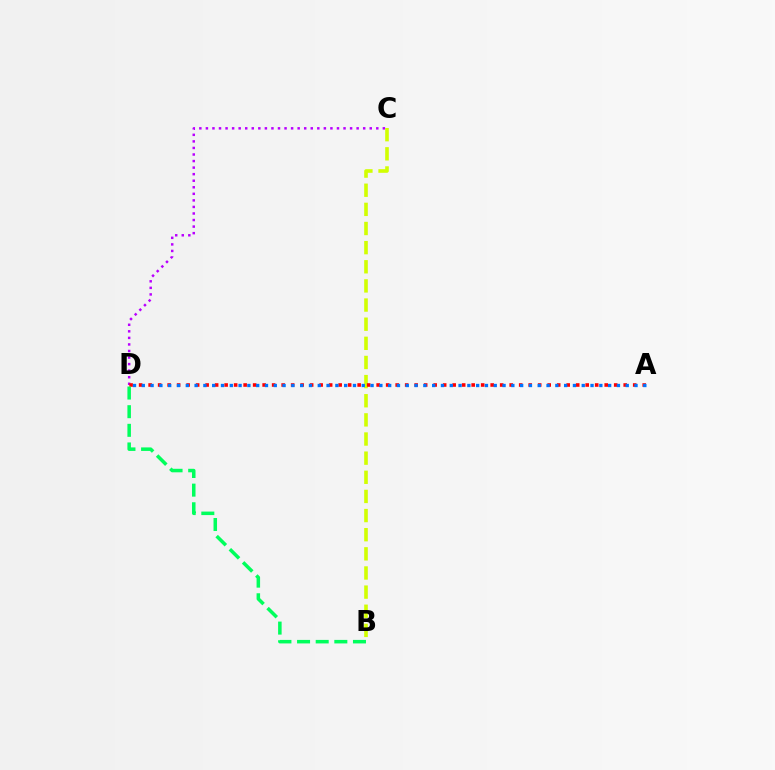{('C', 'D'): [{'color': '#b900ff', 'line_style': 'dotted', 'thickness': 1.78}], ('B', 'C'): [{'color': '#d1ff00', 'line_style': 'dashed', 'thickness': 2.6}], ('A', 'D'): [{'color': '#ff0000', 'line_style': 'dotted', 'thickness': 2.58}, {'color': '#0074ff', 'line_style': 'dotted', 'thickness': 2.39}], ('B', 'D'): [{'color': '#00ff5c', 'line_style': 'dashed', 'thickness': 2.53}]}